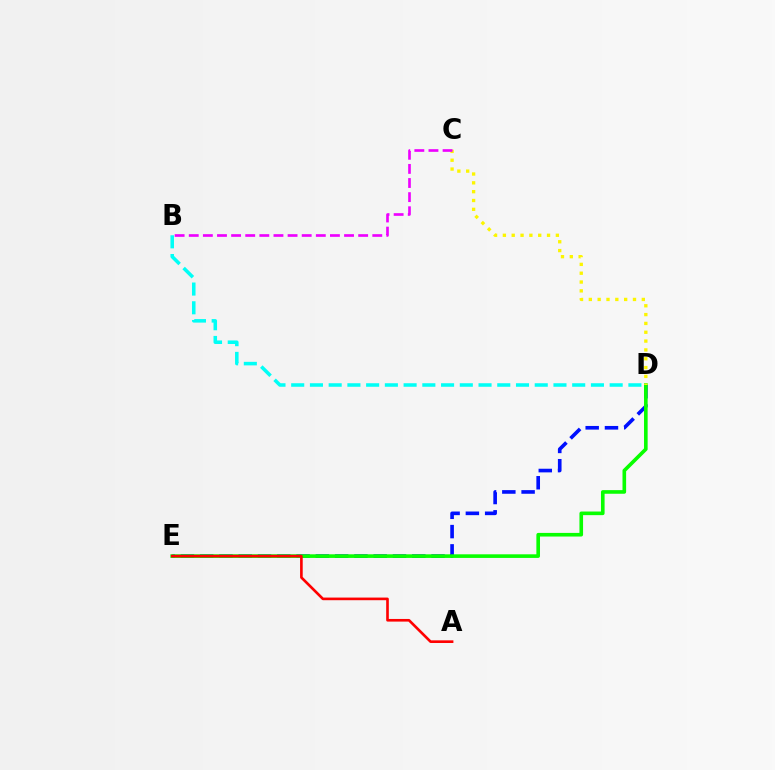{('D', 'E'): [{'color': '#0010ff', 'line_style': 'dashed', 'thickness': 2.62}, {'color': '#08ff00', 'line_style': 'solid', 'thickness': 2.61}], ('B', 'D'): [{'color': '#00fff6', 'line_style': 'dashed', 'thickness': 2.54}], ('A', 'E'): [{'color': '#ff0000', 'line_style': 'solid', 'thickness': 1.9}], ('C', 'D'): [{'color': '#fcf500', 'line_style': 'dotted', 'thickness': 2.4}], ('B', 'C'): [{'color': '#ee00ff', 'line_style': 'dashed', 'thickness': 1.92}]}